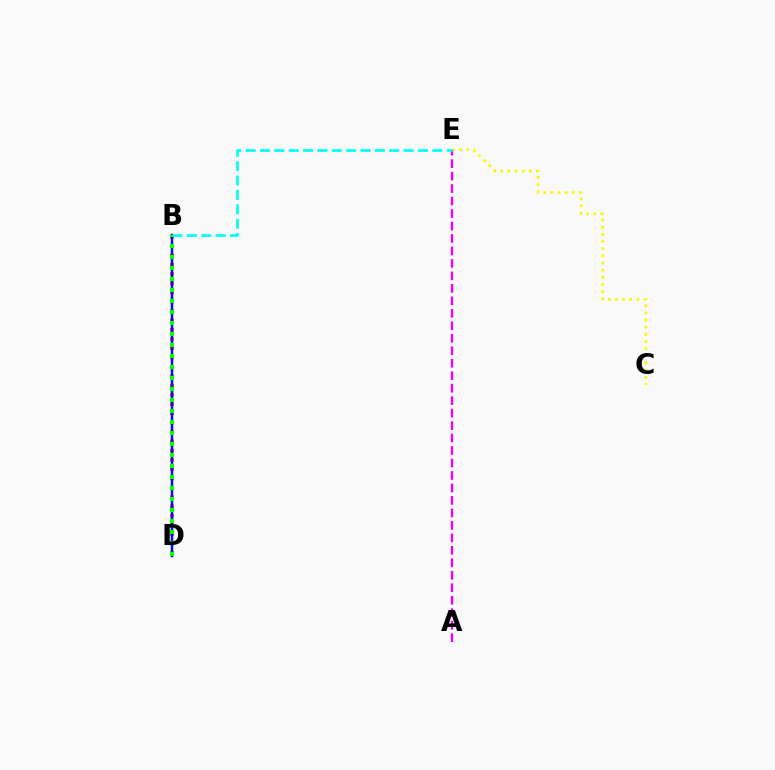{('C', 'E'): [{'color': '#fcf500', 'line_style': 'dotted', 'thickness': 1.94}], ('B', 'D'): [{'color': '#ff0000', 'line_style': 'dotted', 'thickness': 2.53}, {'color': '#0010ff', 'line_style': 'solid', 'thickness': 1.8}, {'color': '#08ff00', 'line_style': 'dotted', 'thickness': 2.99}], ('A', 'E'): [{'color': '#ee00ff', 'line_style': 'dashed', 'thickness': 1.69}], ('B', 'E'): [{'color': '#00fff6', 'line_style': 'dashed', 'thickness': 1.95}]}